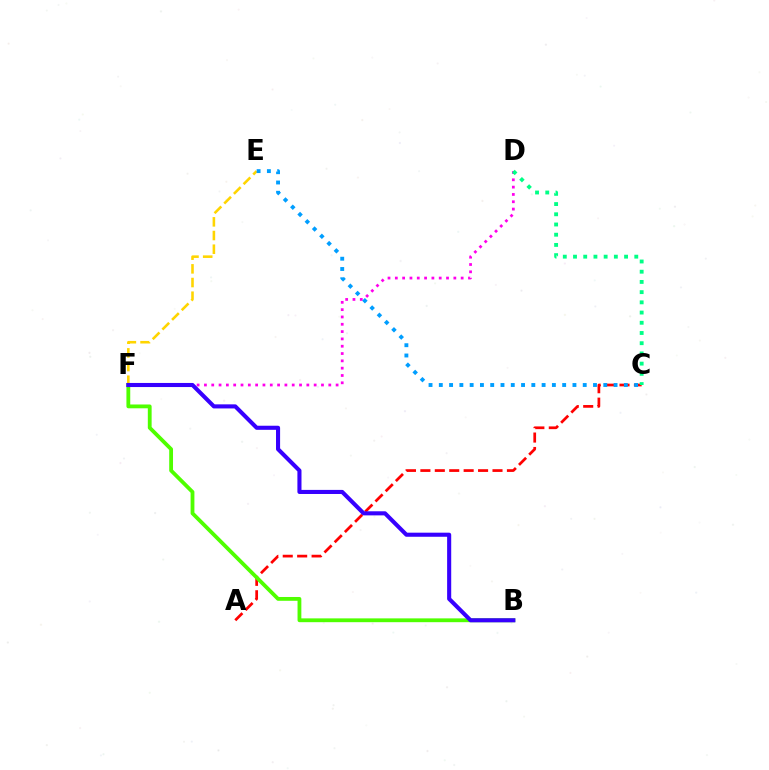{('D', 'F'): [{'color': '#ff00ed', 'line_style': 'dotted', 'thickness': 1.99}], ('E', 'F'): [{'color': '#ffd500', 'line_style': 'dashed', 'thickness': 1.86}], ('A', 'C'): [{'color': '#ff0000', 'line_style': 'dashed', 'thickness': 1.96}], ('C', 'D'): [{'color': '#00ff86', 'line_style': 'dotted', 'thickness': 2.77}], ('B', 'F'): [{'color': '#4fff00', 'line_style': 'solid', 'thickness': 2.74}, {'color': '#3700ff', 'line_style': 'solid', 'thickness': 2.94}], ('C', 'E'): [{'color': '#009eff', 'line_style': 'dotted', 'thickness': 2.79}]}